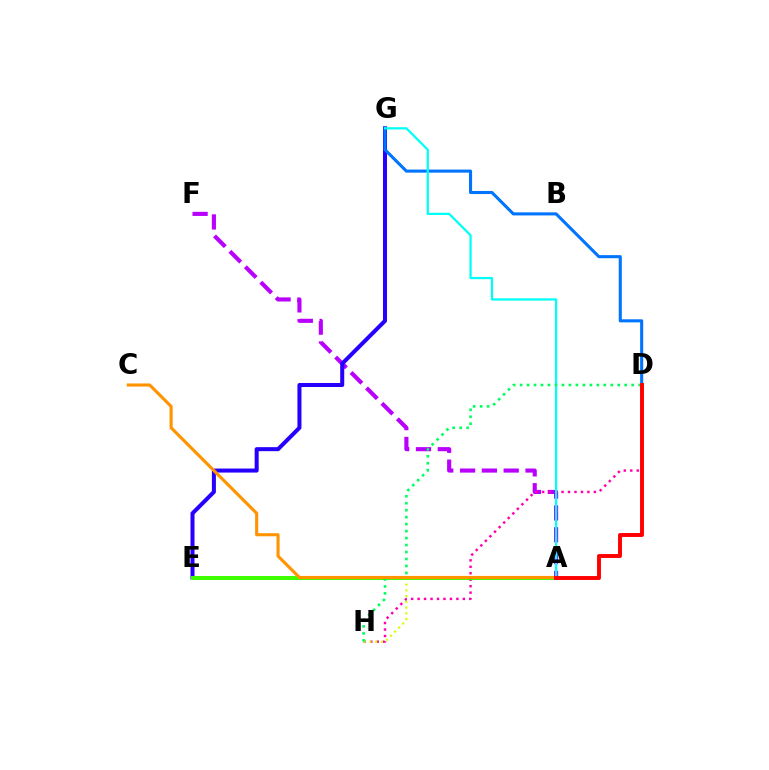{('A', 'F'): [{'color': '#b900ff', 'line_style': 'dashed', 'thickness': 2.96}], ('D', 'H'): [{'color': '#ff00ac', 'line_style': 'dotted', 'thickness': 1.76}, {'color': '#00ff5c', 'line_style': 'dotted', 'thickness': 1.9}], ('A', 'H'): [{'color': '#d1ff00', 'line_style': 'dotted', 'thickness': 1.56}], ('E', 'G'): [{'color': '#2500ff', 'line_style': 'solid', 'thickness': 2.9}], ('A', 'E'): [{'color': '#3dff00', 'line_style': 'solid', 'thickness': 2.86}], ('D', 'G'): [{'color': '#0074ff', 'line_style': 'solid', 'thickness': 2.22}], ('A', 'G'): [{'color': '#00fff6', 'line_style': 'solid', 'thickness': 1.61}], ('A', 'C'): [{'color': '#ff9400', 'line_style': 'solid', 'thickness': 2.24}], ('A', 'D'): [{'color': '#ff0000', 'line_style': 'solid', 'thickness': 2.82}]}